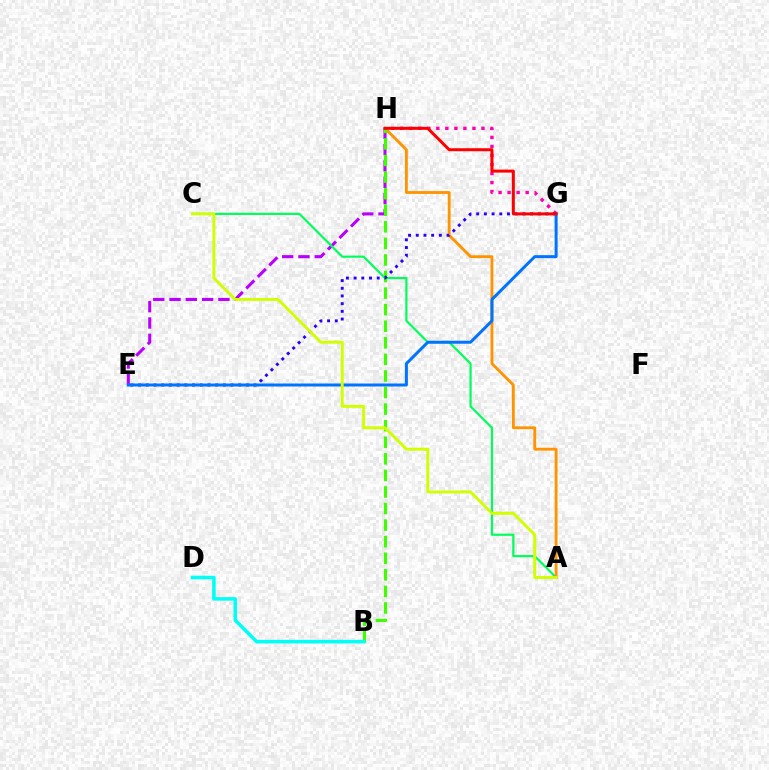{('G', 'H'): [{'color': '#ff00ac', 'line_style': 'dotted', 'thickness': 2.45}, {'color': '#ff0000', 'line_style': 'solid', 'thickness': 2.16}], ('E', 'H'): [{'color': '#b900ff', 'line_style': 'dashed', 'thickness': 2.21}], ('A', 'C'): [{'color': '#00ff5c', 'line_style': 'solid', 'thickness': 1.58}, {'color': '#d1ff00', 'line_style': 'solid', 'thickness': 2.09}], ('A', 'H'): [{'color': '#ff9400', 'line_style': 'solid', 'thickness': 2.05}], ('B', 'H'): [{'color': '#3dff00', 'line_style': 'dashed', 'thickness': 2.25}], ('B', 'D'): [{'color': '#00fff6', 'line_style': 'solid', 'thickness': 2.54}], ('E', 'G'): [{'color': '#2500ff', 'line_style': 'dotted', 'thickness': 2.09}, {'color': '#0074ff', 'line_style': 'solid', 'thickness': 2.16}]}